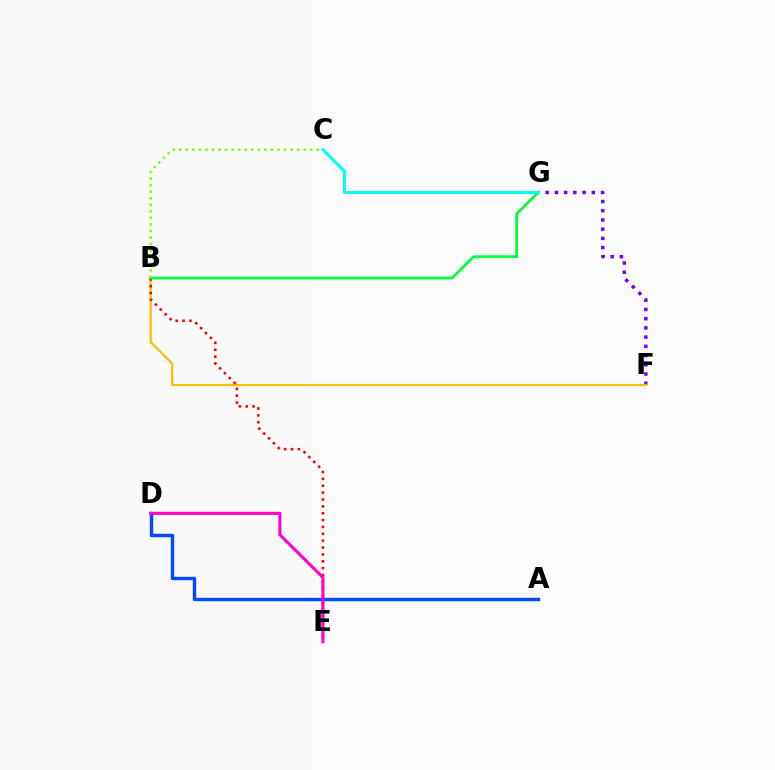{('F', 'G'): [{'color': '#7200ff', 'line_style': 'dotted', 'thickness': 2.51}], ('B', 'F'): [{'color': '#ffbd00', 'line_style': 'solid', 'thickness': 1.58}], ('A', 'D'): [{'color': '#004bff', 'line_style': 'solid', 'thickness': 2.47}], ('B', 'E'): [{'color': '#ff0000', 'line_style': 'dotted', 'thickness': 1.87}], ('B', 'G'): [{'color': '#00ff39', 'line_style': 'solid', 'thickness': 1.99}], ('C', 'G'): [{'color': '#00fff6', 'line_style': 'solid', 'thickness': 2.17}], ('B', 'C'): [{'color': '#84ff00', 'line_style': 'dotted', 'thickness': 1.78}], ('D', 'E'): [{'color': '#ff00cf', 'line_style': 'solid', 'thickness': 2.21}]}